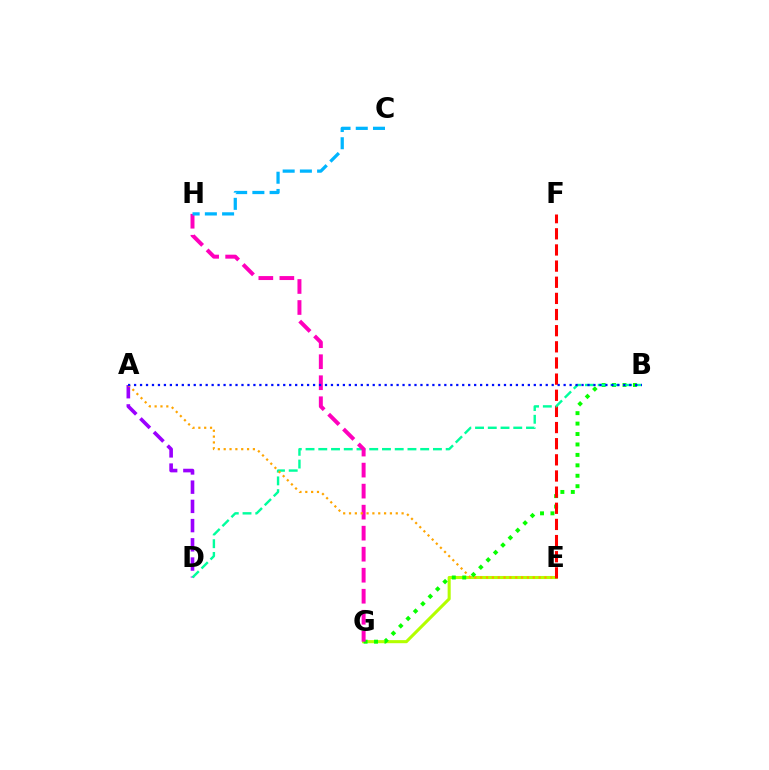{('E', 'G'): [{'color': '#b3ff00', 'line_style': 'solid', 'thickness': 2.21}], ('B', 'G'): [{'color': '#08ff00', 'line_style': 'dotted', 'thickness': 2.84}], ('A', 'D'): [{'color': '#9b00ff', 'line_style': 'dashed', 'thickness': 2.61}], ('E', 'F'): [{'color': '#ff0000', 'line_style': 'dashed', 'thickness': 2.19}], ('B', 'D'): [{'color': '#00ff9d', 'line_style': 'dashed', 'thickness': 1.73}], ('G', 'H'): [{'color': '#ff00bd', 'line_style': 'dashed', 'thickness': 2.86}], ('A', 'E'): [{'color': '#ffa500', 'line_style': 'dotted', 'thickness': 1.59}], ('A', 'B'): [{'color': '#0010ff', 'line_style': 'dotted', 'thickness': 1.62}], ('C', 'H'): [{'color': '#00b5ff', 'line_style': 'dashed', 'thickness': 2.34}]}